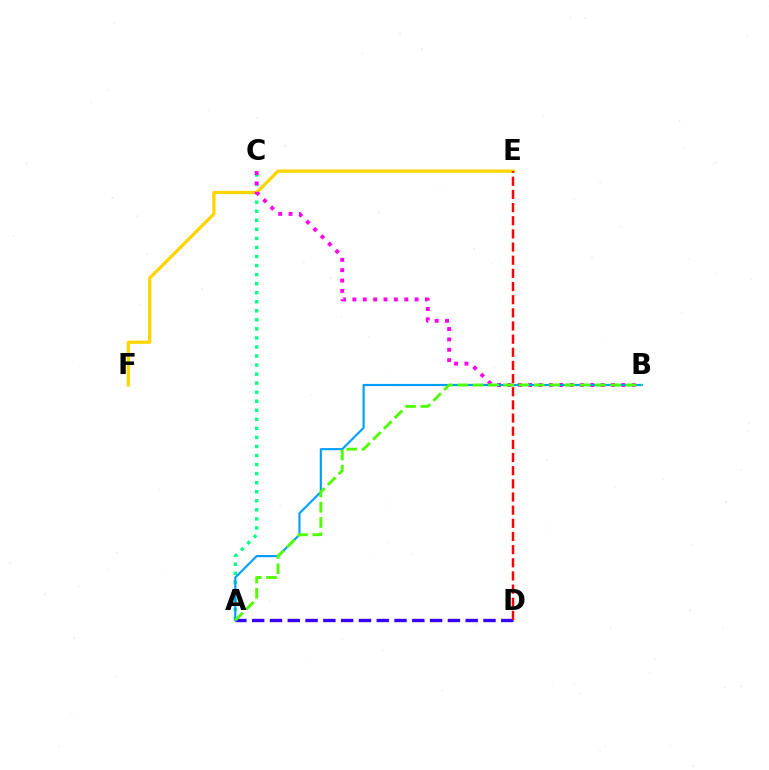{('A', 'C'): [{'color': '#00ff86', 'line_style': 'dotted', 'thickness': 2.46}], ('E', 'F'): [{'color': '#ffd500', 'line_style': 'solid', 'thickness': 2.34}], ('A', 'D'): [{'color': '#3700ff', 'line_style': 'dashed', 'thickness': 2.42}], ('B', 'C'): [{'color': '#ff00ed', 'line_style': 'dotted', 'thickness': 2.82}], ('A', 'B'): [{'color': '#009eff', 'line_style': 'solid', 'thickness': 1.55}, {'color': '#4fff00', 'line_style': 'dashed', 'thickness': 2.08}], ('D', 'E'): [{'color': '#ff0000', 'line_style': 'dashed', 'thickness': 1.79}]}